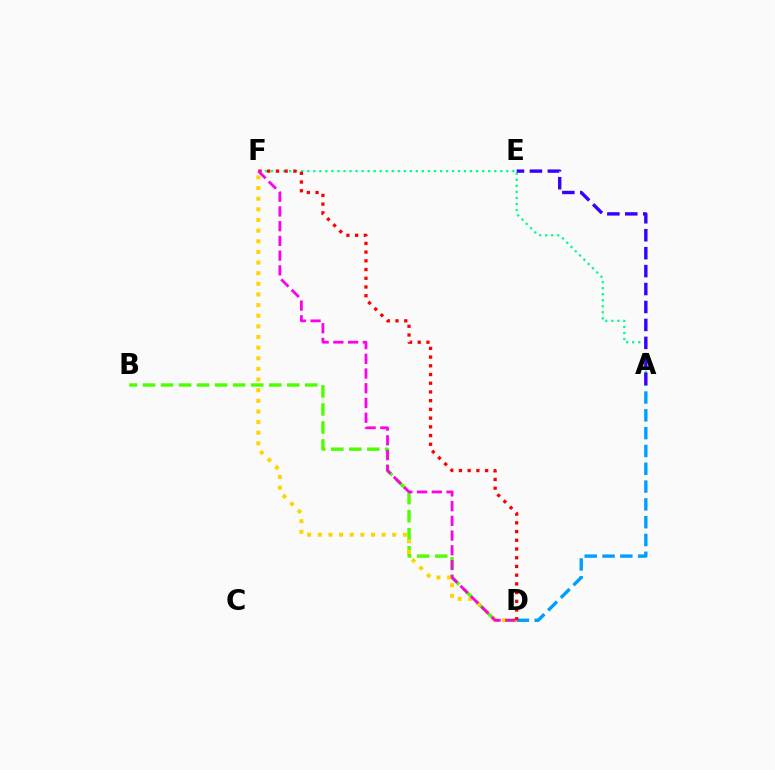{('A', 'D'): [{'color': '#009eff', 'line_style': 'dashed', 'thickness': 2.42}], ('A', 'F'): [{'color': '#00ff86', 'line_style': 'dotted', 'thickness': 1.64}], ('A', 'E'): [{'color': '#3700ff', 'line_style': 'dashed', 'thickness': 2.44}], ('B', 'D'): [{'color': '#4fff00', 'line_style': 'dashed', 'thickness': 2.45}], ('D', 'F'): [{'color': '#ffd500', 'line_style': 'dotted', 'thickness': 2.89}, {'color': '#ff0000', 'line_style': 'dotted', 'thickness': 2.37}, {'color': '#ff00ed', 'line_style': 'dashed', 'thickness': 2.0}]}